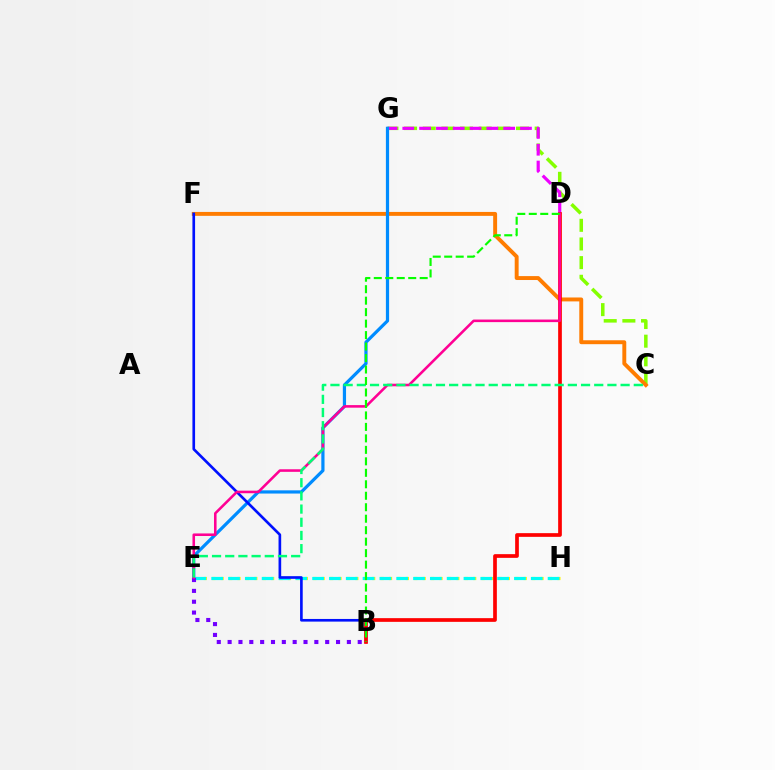{('C', 'G'): [{'color': '#84ff00', 'line_style': 'dashed', 'thickness': 2.53}], ('E', 'H'): [{'color': '#fcf500', 'line_style': 'dotted', 'thickness': 2.29}, {'color': '#00fff6', 'line_style': 'dashed', 'thickness': 2.28}], ('C', 'F'): [{'color': '#ff7c00', 'line_style': 'solid', 'thickness': 2.82}], ('D', 'G'): [{'color': '#ee00ff', 'line_style': 'dashed', 'thickness': 2.28}], ('E', 'G'): [{'color': '#008cff', 'line_style': 'solid', 'thickness': 2.31}], ('B', 'F'): [{'color': '#0010ff', 'line_style': 'solid', 'thickness': 1.91}], ('B', 'D'): [{'color': '#ff0000', 'line_style': 'solid', 'thickness': 2.66}, {'color': '#08ff00', 'line_style': 'dashed', 'thickness': 1.56}], ('B', 'E'): [{'color': '#7200ff', 'line_style': 'dotted', 'thickness': 2.95}], ('D', 'E'): [{'color': '#ff0094', 'line_style': 'solid', 'thickness': 1.85}], ('C', 'E'): [{'color': '#00ff74', 'line_style': 'dashed', 'thickness': 1.79}]}